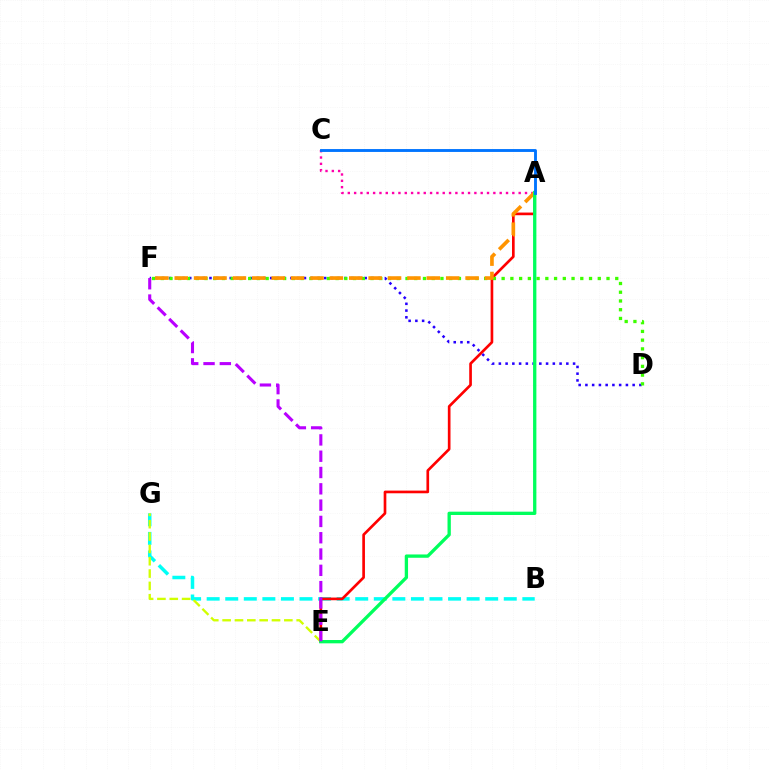{('B', 'G'): [{'color': '#00fff6', 'line_style': 'dashed', 'thickness': 2.52}], ('E', 'G'): [{'color': '#d1ff00', 'line_style': 'dashed', 'thickness': 1.68}], ('A', 'E'): [{'color': '#ff0000', 'line_style': 'solid', 'thickness': 1.92}, {'color': '#00ff5c', 'line_style': 'solid', 'thickness': 2.38}], ('A', 'C'): [{'color': '#ff00ac', 'line_style': 'dotted', 'thickness': 1.72}, {'color': '#0074ff', 'line_style': 'solid', 'thickness': 2.07}], ('D', 'F'): [{'color': '#2500ff', 'line_style': 'dotted', 'thickness': 1.83}, {'color': '#3dff00', 'line_style': 'dotted', 'thickness': 2.37}], ('A', 'F'): [{'color': '#ff9400', 'line_style': 'dashed', 'thickness': 2.63}], ('E', 'F'): [{'color': '#b900ff', 'line_style': 'dashed', 'thickness': 2.21}]}